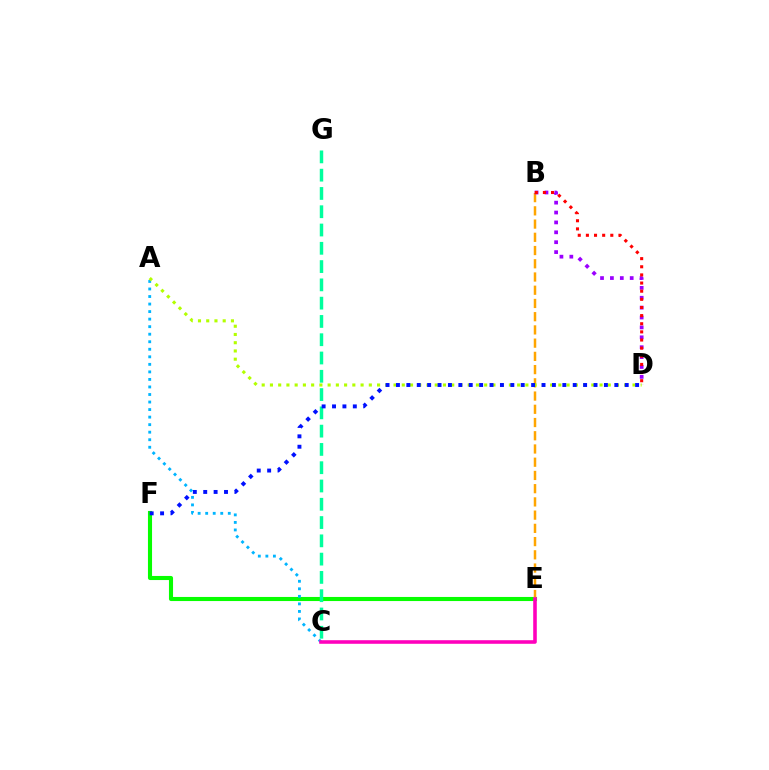{('E', 'F'): [{'color': '#08ff00', 'line_style': 'solid', 'thickness': 2.95}], ('B', 'E'): [{'color': '#ffa500', 'line_style': 'dashed', 'thickness': 1.8}], ('A', 'C'): [{'color': '#00b5ff', 'line_style': 'dotted', 'thickness': 2.05}], ('C', 'E'): [{'color': '#ff00bd', 'line_style': 'solid', 'thickness': 2.57}], ('C', 'G'): [{'color': '#00ff9d', 'line_style': 'dashed', 'thickness': 2.48}], ('B', 'D'): [{'color': '#9b00ff', 'line_style': 'dotted', 'thickness': 2.69}, {'color': '#ff0000', 'line_style': 'dotted', 'thickness': 2.21}], ('A', 'D'): [{'color': '#b3ff00', 'line_style': 'dotted', 'thickness': 2.24}], ('D', 'F'): [{'color': '#0010ff', 'line_style': 'dotted', 'thickness': 2.83}]}